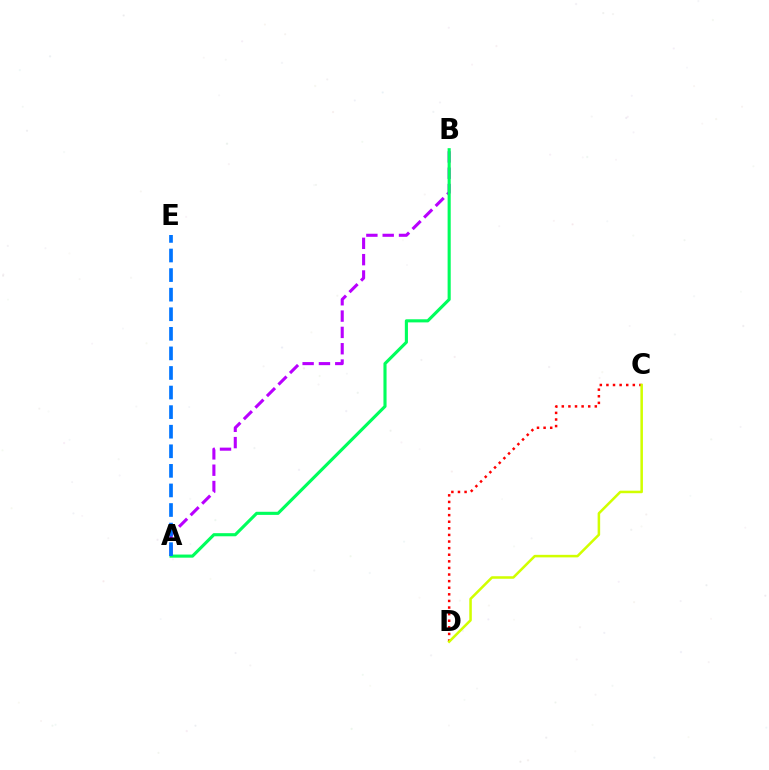{('A', 'B'): [{'color': '#b900ff', 'line_style': 'dashed', 'thickness': 2.22}, {'color': '#00ff5c', 'line_style': 'solid', 'thickness': 2.24}], ('C', 'D'): [{'color': '#ff0000', 'line_style': 'dotted', 'thickness': 1.79}, {'color': '#d1ff00', 'line_style': 'solid', 'thickness': 1.82}], ('A', 'E'): [{'color': '#0074ff', 'line_style': 'dashed', 'thickness': 2.66}]}